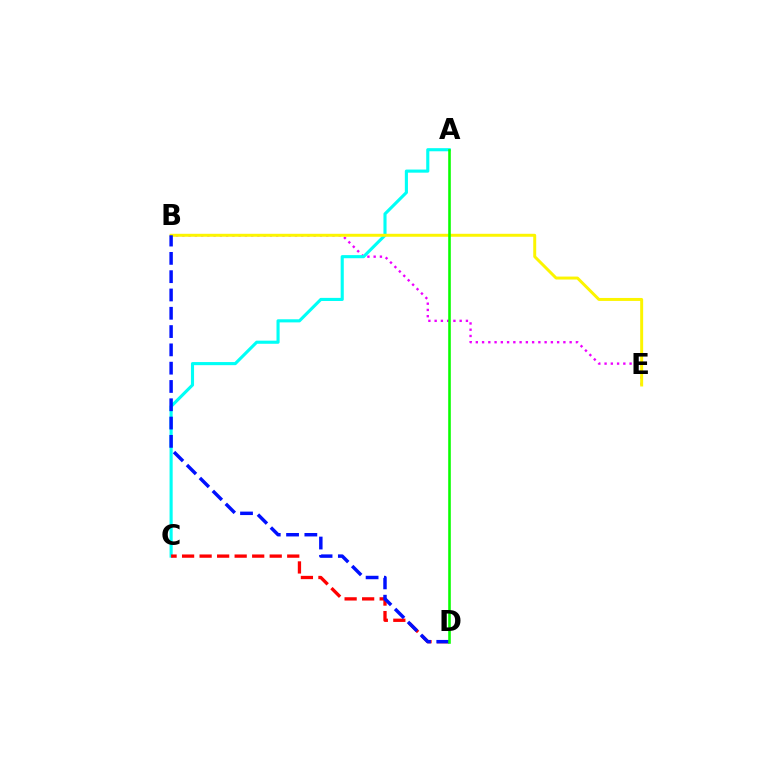{('B', 'E'): [{'color': '#ee00ff', 'line_style': 'dotted', 'thickness': 1.7}, {'color': '#fcf500', 'line_style': 'solid', 'thickness': 2.13}], ('A', 'C'): [{'color': '#00fff6', 'line_style': 'solid', 'thickness': 2.24}], ('C', 'D'): [{'color': '#ff0000', 'line_style': 'dashed', 'thickness': 2.38}], ('B', 'D'): [{'color': '#0010ff', 'line_style': 'dashed', 'thickness': 2.49}], ('A', 'D'): [{'color': '#08ff00', 'line_style': 'solid', 'thickness': 1.87}]}